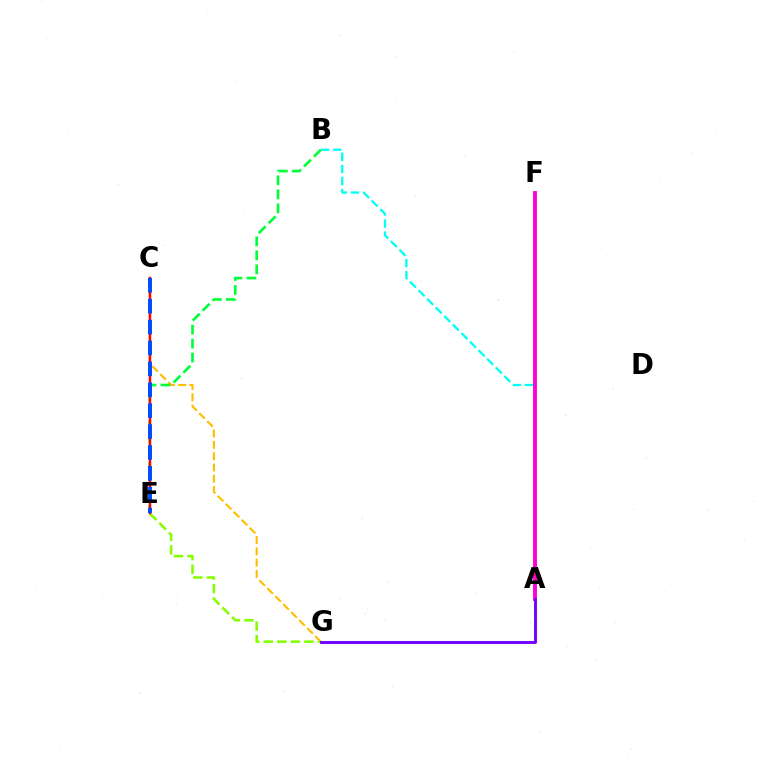{('A', 'B'): [{'color': '#00fff6', 'line_style': 'dashed', 'thickness': 1.65}], ('C', 'G'): [{'color': '#ffbd00', 'line_style': 'dashed', 'thickness': 1.53}], ('B', 'E'): [{'color': '#00ff39', 'line_style': 'dashed', 'thickness': 1.9}], ('E', 'G'): [{'color': '#84ff00', 'line_style': 'dashed', 'thickness': 1.84}], ('C', 'E'): [{'color': '#ff0000', 'line_style': 'solid', 'thickness': 1.77}, {'color': '#004bff', 'line_style': 'dashed', 'thickness': 2.84}], ('A', 'F'): [{'color': '#ff00cf', 'line_style': 'solid', 'thickness': 2.78}], ('A', 'G'): [{'color': '#7200ff', 'line_style': 'solid', 'thickness': 2.09}]}